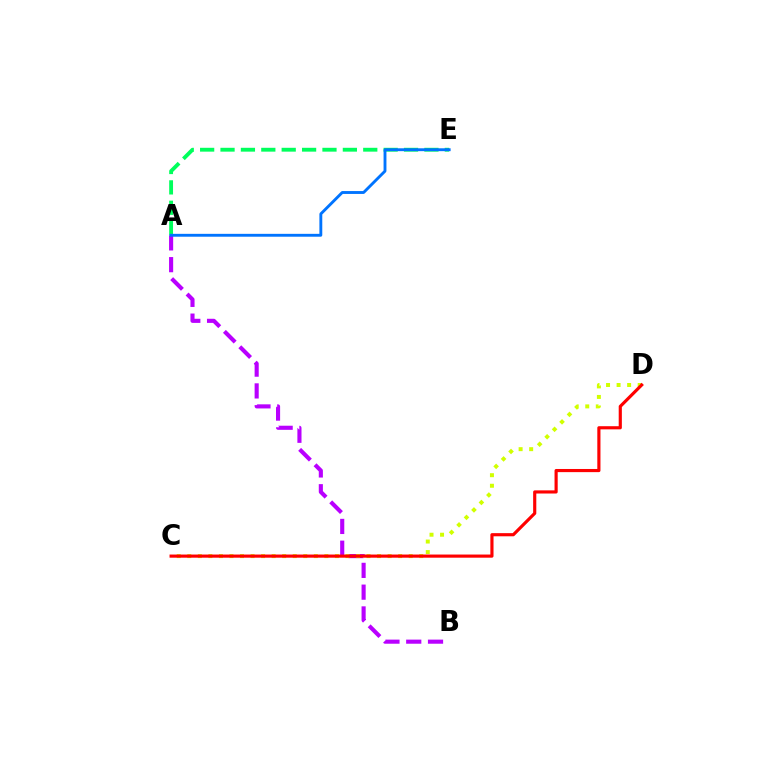{('A', 'B'): [{'color': '#b900ff', 'line_style': 'dashed', 'thickness': 2.96}], ('A', 'E'): [{'color': '#00ff5c', 'line_style': 'dashed', 'thickness': 2.77}, {'color': '#0074ff', 'line_style': 'solid', 'thickness': 2.07}], ('C', 'D'): [{'color': '#d1ff00', 'line_style': 'dotted', 'thickness': 2.86}, {'color': '#ff0000', 'line_style': 'solid', 'thickness': 2.27}]}